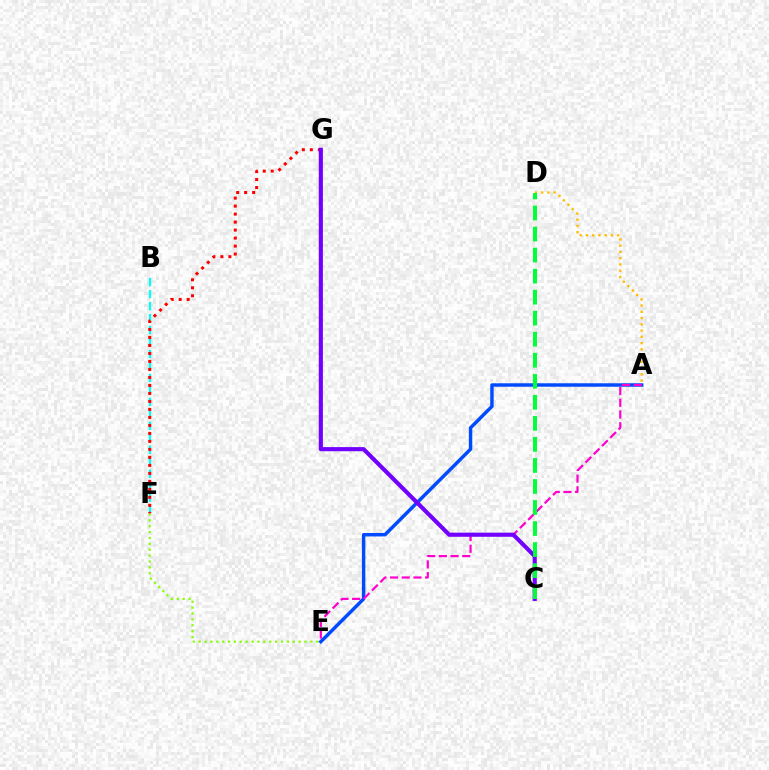{('A', 'D'): [{'color': '#ffbd00', 'line_style': 'dotted', 'thickness': 1.7}], ('B', 'F'): [{'color': '#00fff6', 'line_style': 'dashed', 'thickness': 1.63}], ('E', 'F'): [{'color': '#84ff00', 'line_style': 'dotted', 'thickness': 1.6}], ('A', 'E'): [{'color': '#004bff', 'line_style': 'solid', 'thickness': 2.49}, {'color': '#ff00cf', 'line_style': 'dashed', 'thickness': 1.59}], ('F', 'G'): [{'color': '#ff0000', 'line_style': 'dotted', 'thickness': 2.17}], ('C', 'G'): [{'color': '#7200ff', 'line_style': 'solid', 'thickness': 2.97}], ('C', 'D'): [{'color': '#00ff39', 'line_style': 'dashed', 'thickness': 2.86}]}